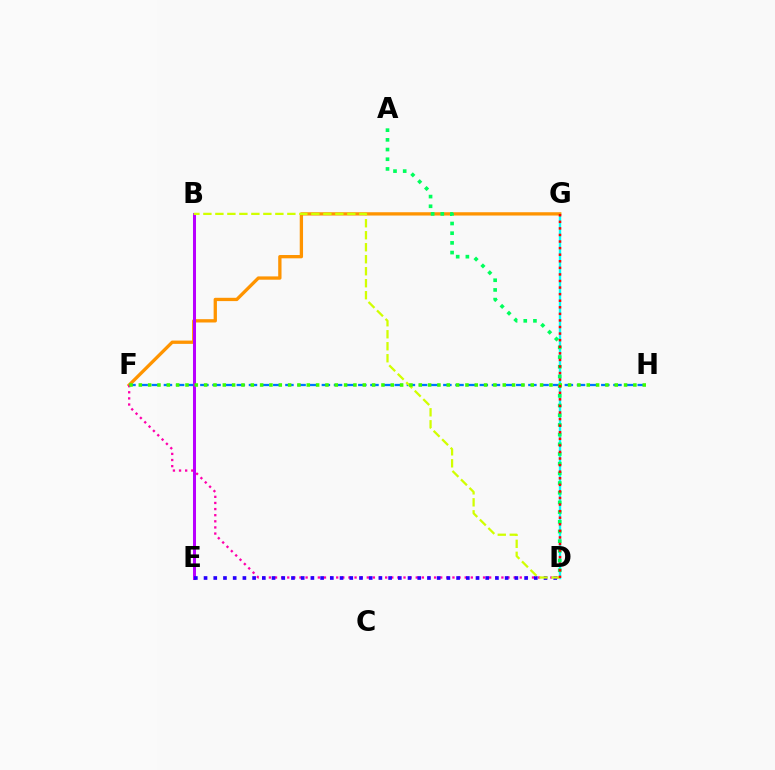{('D', 'G'): [{'color': '#00fff6', 'line_style': 'solid', 'thickness': 1.72}, {'color': '#ff0000', 'line_style': 'dotted', 'thickness': 1.79}], ('F', 'G'): [{'color': '#ff9400', 'line_style': 'solid', 'thickness': 2.38}], ('F', 'H'): [{'color': '#0074ff', 'line_style': 'dashed', 'thickness': 1.65}, {'color': '#3dff00', 'line_style': 'dotted', 'thickness': 2.54}], ('B', 'E'): [{'color': '#b900ff', 'line_style': 'solid', 'thickness': 2.17}], ('D', 'F'): [{'color': '#ff00ac', 'line_style': 'dotted', 'thickness': 1.66}], ('D', 'E'): [{'color': '#2500ff', 'line_style': 'dotted', 'thickness': 2.64}], ('B', 'D'): [{'color': '#d1ff00', 'line_style': 'dashed', 'thickness': 1.63}], ('A', 'D'): [{'color': '#00ff5c', 'line_style': 'dotted', 'thickness': 2.63}]}